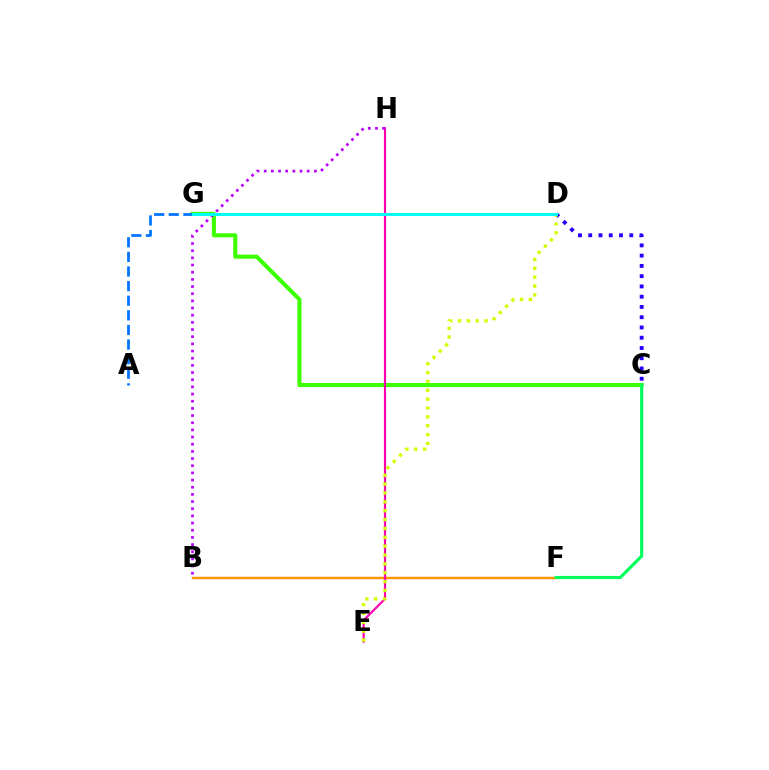{('C', 'G'): [{'color': '#3dff00', 'line_style': 'solid', 'thickness': 2.94}], ('B', 'F'): [{'color': '#ff9400', 'line_style': 'solid', 'thickness': 1.77}], ('A', 'G'): [{'color': '#0074ff', 'line_style': 'dashed', 'thickness': 1.99}], ('C', 'D'): [{'color': '#2500ff', 'line_style': 'dotted', 'thickness': 2.79}], ('E', 'H'): [{'color': '#ff00ac', 'line_style': 'solid', 'thickness': 1.55}], ('C', 'F'): [{'color': '#00ff5c', 'line_style': 'solid', 'thickness': 2.25}], ('D', 'E'): [{'color': '#d1ff00', 'line_style': 'dotted', 'thickness': 2.41}], ('B', 'H'): [{'color': '#b900ff', 'line_style': 'dotted', 'thickness': 1.95}], ('D', 'G'): [{'color': '#ff0000', 'line_style': 'dashed', 'thickness': 2.12}, {'color': '#00fff6', 'line_style': 'solid', 'thickness': 2.17}]}